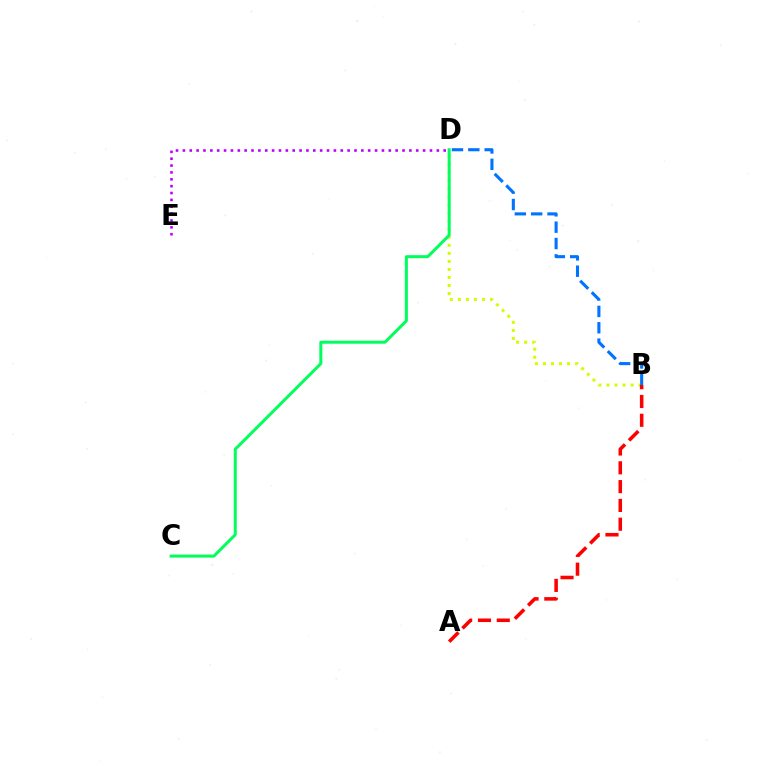{('B', 'D'): [{'color': '#d1ff00', 'line_style': 'dotted', 'thickness': 2.19}, {'color': '#0074ff', 'line_style': 'dashed', 'thickness': 2.22}], ('D', 'E'): [{'color': '#b900ff', 'line_style': 'dotted', 'thickness': 1.86}], ('A', 'B'): [{'color': '#ff0000', 'line_style': 'dashed', 'thickness': 2.55}], ('C', 'D'): [{'color': '#00ff5c', 'line_style': 'solid', 'thickness': 2.16}]}